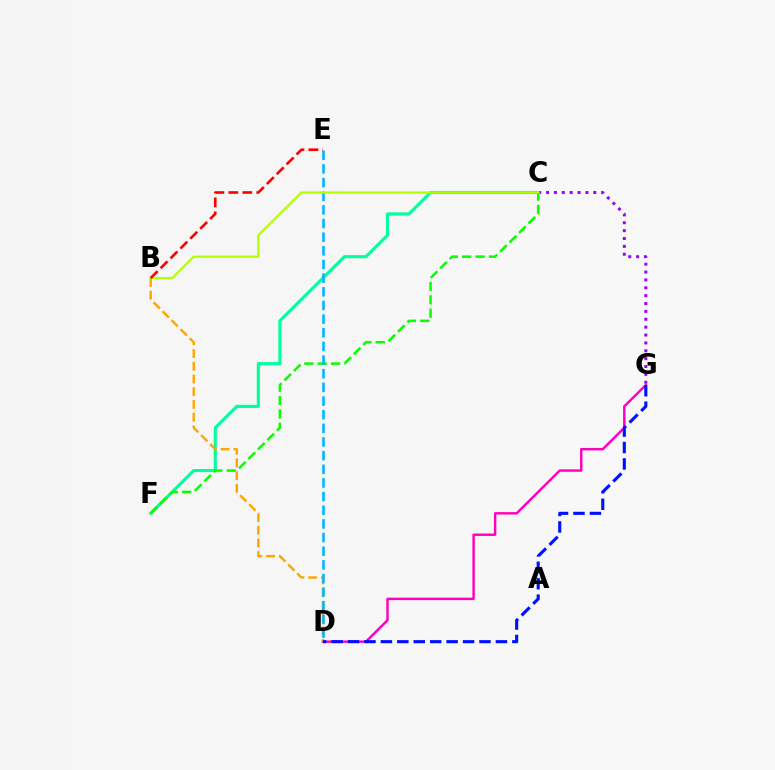{('C', 'G'): [{'color': '#9b00ff', 'line_style': 'dotted', 'thickness': 2.14}], ('C', 'F'): [{'color': '#00ff9d', 'line_style': 'solid', 'thickness': 2.23}, {'color': '#08ff00', 'line_style': 'dashed', 'thickness': 1.81}], ('D', 'G'): [{'color': '#ff00bd', 'line_style': 'solid', 'thickness': 1.75}, {'color': '#0010ff', 'line_style': 'dashed', 'thickness': 2.23}], ('B', 'D'): [{'color': '#ffa500', 'line_style': 'dashed', 'thickness': 1.73}], ('D', 'E'): [{'color': '#00b5ff', 'line_style': 'dashed', 'thickness': 1.85}], ('B', 'C'): [{'color': '#b3ff00', 'line_style': 'solid', 'thickness': 1.57}], ('B', 'E'): [{'color': '#ff0000', 'line_style': 'dashed', 'thickness': 1.9}]}